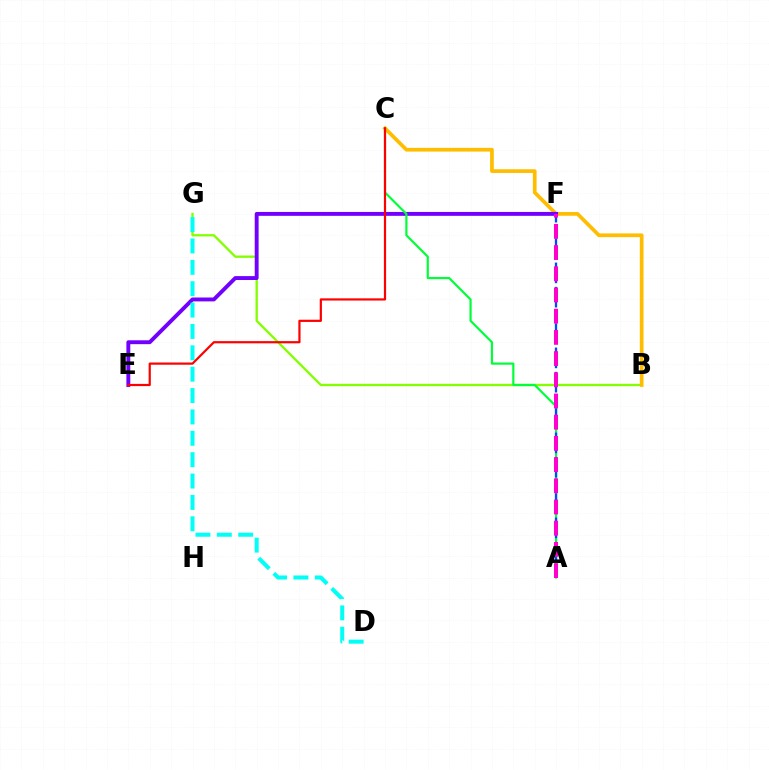{('B', 'G'): [{'color': '#84ff00', 'line_style': 'solid', 'thickness': 1.67}], ('B', 'C'): [{'color': '#ffbd00', 'line_style': 'solid', 'thickness': 2.67}], ('E', 'F'): [{'color': '#7200ff', 'line_style': 'solid', 'thickness': 2.8}], ('A', 'C'): [{'color': '#00ff39', 'line_style': 'solid', 'thickness': 1.57}], ('A', 'F'): [{'color': '#004bff', 'line_style': 'dashed', 'thickness': 1.65}, {'color': '#ff00cf', 'line_style': 'dashed', 'thickness': 2.88}], ('D', 'G'): [{'color': '#00fff6', 'line_style': 'dashed', 'thickness': 2.9}], ('C', 'E'): [{'color': '#ff0000', 'line_style': 'solid', 'thickness': 1.58}]}